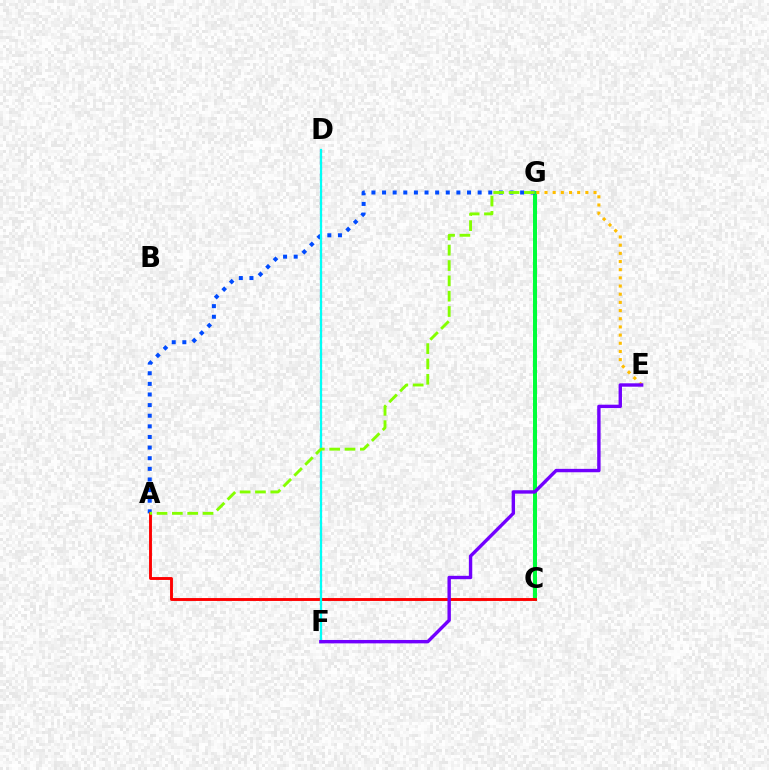{('C', 'G'): [{'color': '#00ff39', 'line_style': 'solid', 'thickness': 2.89}], ('D', 'F'): [{'color': '#ff00cf', 'line_style': 'dotted', 'thickness': 1.58}, {'color': '#00fff6', 'line_style': 'solid', 'thickness': 1.61}], ('A', 'G'): [{'color': '#004bff', 'line_style': 'dotted', 'thickness': 2.89}, {'color': '#84ff00', 'line_style': 'dashed', 'thickness': 2.08}], ('A', 'C'): [{'color': '#ff0000', 'line_style': 'solid', 'thickness': 2.09}], ('E', 'G'): [{'color': '#ffbd00', 'line_style': 'dotted', 'thickness': 2.22}], ('E', 'F'): [{'color': '#7200ff', 'line_style': 'solid', 'thickness': 2.44}]}